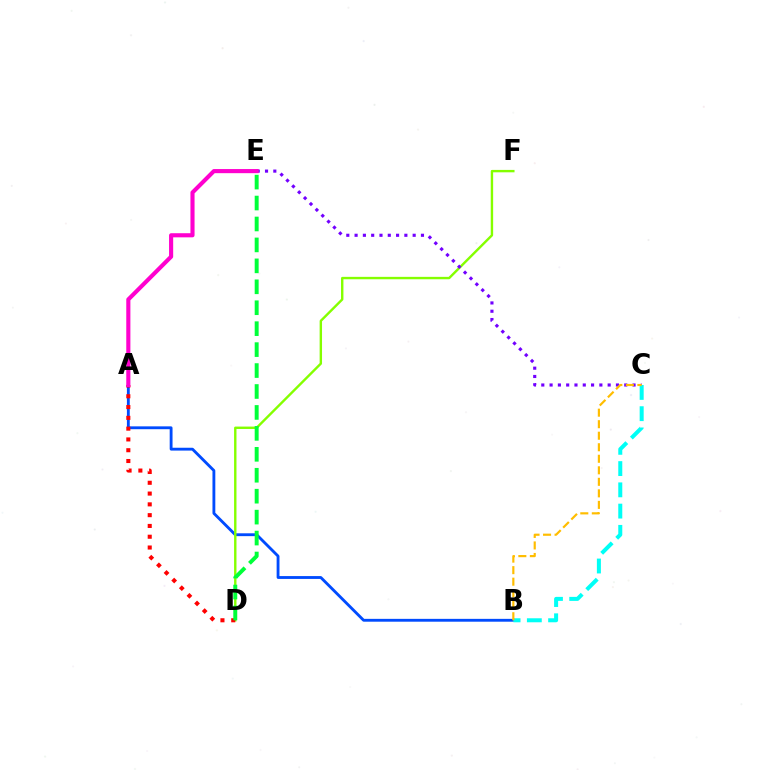{('A', 'B'): [{'color': '#004bff', 'line_style': 'solid', 'thickness': 2.05}], ('D', 'F'): [{'color': '#84ff00', 'line_style': 'solid', 'thickness': 1.73}], ('C', 'E'): [{'color': '#7200ff', 'line_style': 'dotted', 'thickness': 2.25}], ('A', 'D'): [{'color': '#ff0000', 'line_style': 'dotted', 'thickness': 2.93}], ('B', 'C'): [{'color': '#00fff6', 'line_style': 'dashed', 'thickness': 2.89}, {'color': '#ffbd00', 'line_style': 'dashed', 'thickness': 1.57}], ('A', 'E'): [{'color': '#ff00cf', 'line_style': 'solid', 'thickness': 2.97}], ('D', 'E'): [{'color': '#00ff39', 'line_style': 'dashed', 'thickness': 2.84}]}